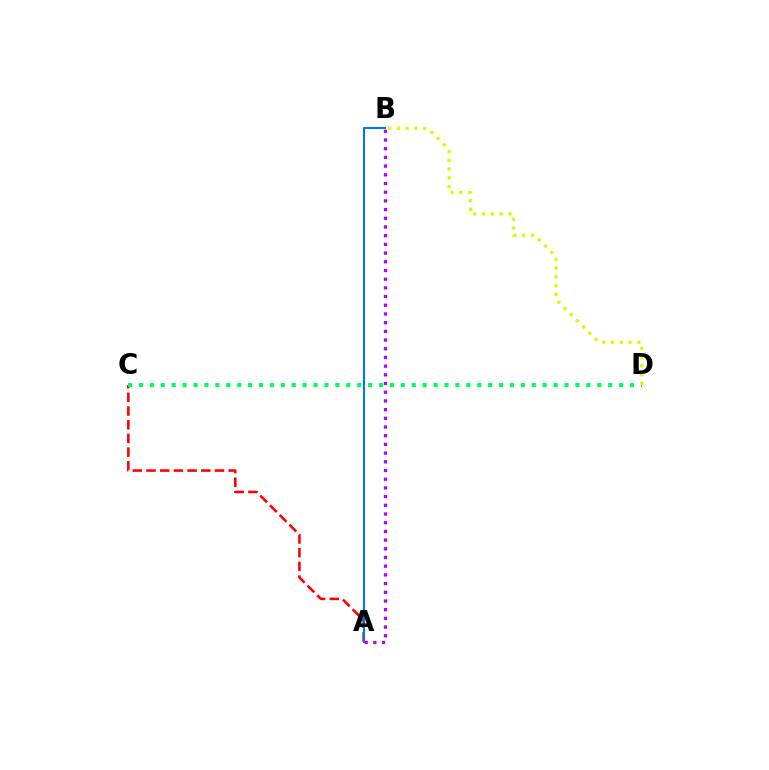{('A', 'C'): [{'color': '#ff0000', 'line_style': 'dashed', 'thickness': 1.86}], ('A', 'B'): [{'color': '#0074ff', 'line_style': 'solid', 'thickness': 1.5}, {'color': '#b900ff', 'line_style': 'dotted', 'thickness': 2.36}], ('C', 'D'): [{'color': '#00ff5c', 'line_style': 'dotted', 'thickness': 2.96}], ('B', 'D'): [{'color': '#d1ff00', 'line_style': 'dotted', 'thickness': 2.39}]}